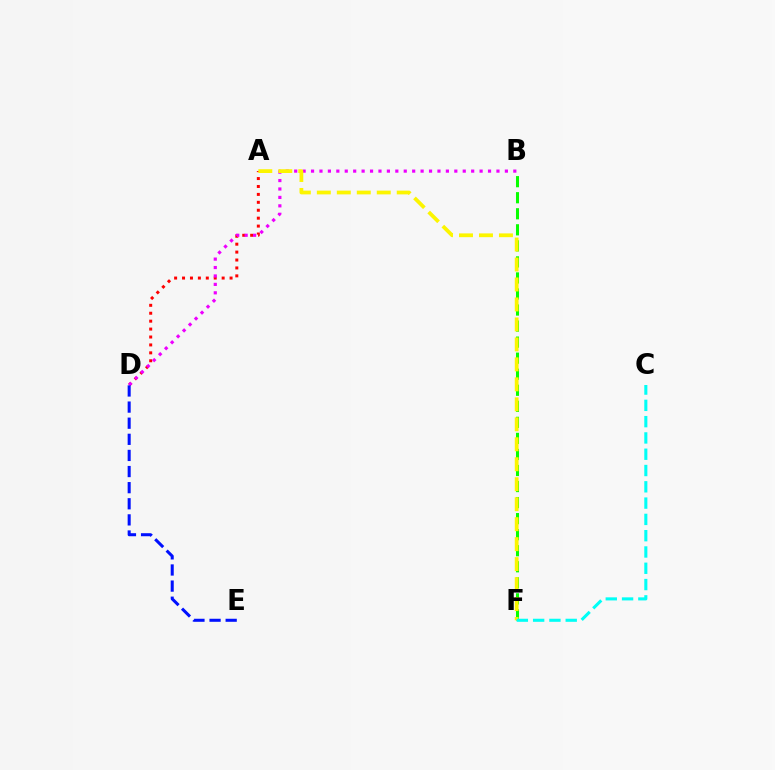{('B', 'F'): [{'color': '#08ff00', 'line_style': 'dashed', 'thickness': 2.18}], ('A', 'D'): [{'color': '#ff0000', 'line_style': 'dotted', 'thickness': 2.15}], ('B', 'D'): [{'color': '#ee00ff', 'line_style': 'dotted', 'thickness': 2.29}], ('A', 'F'): [{'color': '#fcf500', 'line_style': 'dashed', 'thickness': 2.71}], ('C', 'F'): [{'color': '#00fff6', 'line_style': 'dashed', 'thickness': 2.21}], ('D', 'E'): [{'color': '#0010ff', 'line_style': 'dashed', 'thickness': 2.19}]}